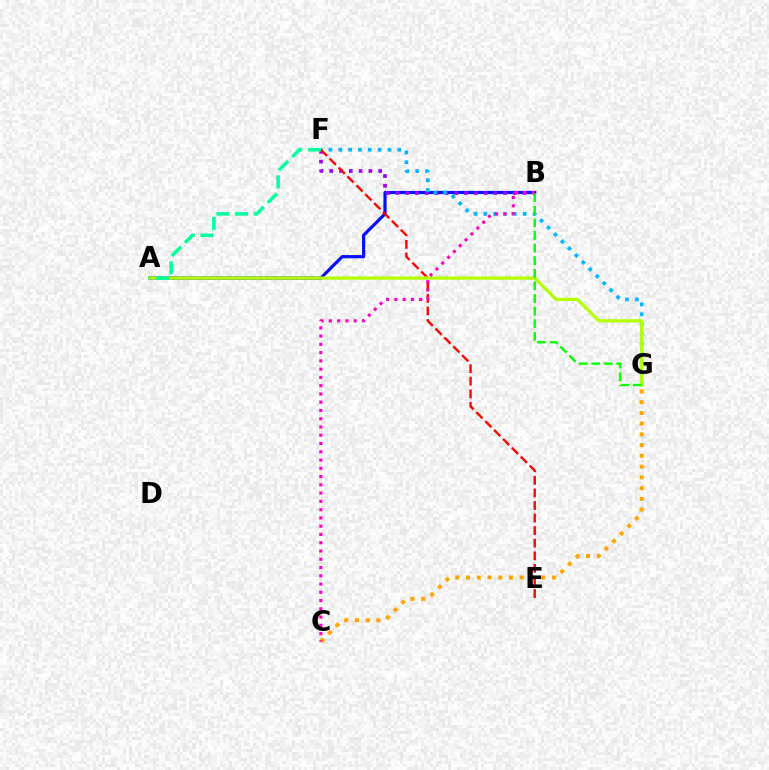{('C', 'G'): [{'color': '#ffa500', 'line_style': 'dotted', 'thickness': 2.92}], ('A', 'B'): [{'color': '#0010ff', 'line_style': 'solid', 'thickness': 2.31}], ('B', 'F'): [{'color': '#9b00ff', 'line_style': 'dotted', 'thickness': 2.66}], ('F', 'G'): [{'color': '#00b5ff', 'line_style': 'dotted', 'thickness': 2.67}], ('E', 'F'): [{'color': '#ff0000', 'line_style': 'dashed', 'thickness': 1.71}], ('A', 'G'): [{'color': '#b3ff00', 'line_style': 'solid', 'thickness': 2.34}], ('B', 'C'): [{'color': '#ff00bd', 'line_style': 'dotted', 'thickness': 2.25}], ('A', 'F'): [{'color': '#00ff9d', 'line_style': 'dashed', 'thickness': 2.53}], ('B', 'G'): [{'color': '#08ff00', 'line_style': 'dashed', 'thickness': 1.71}]}